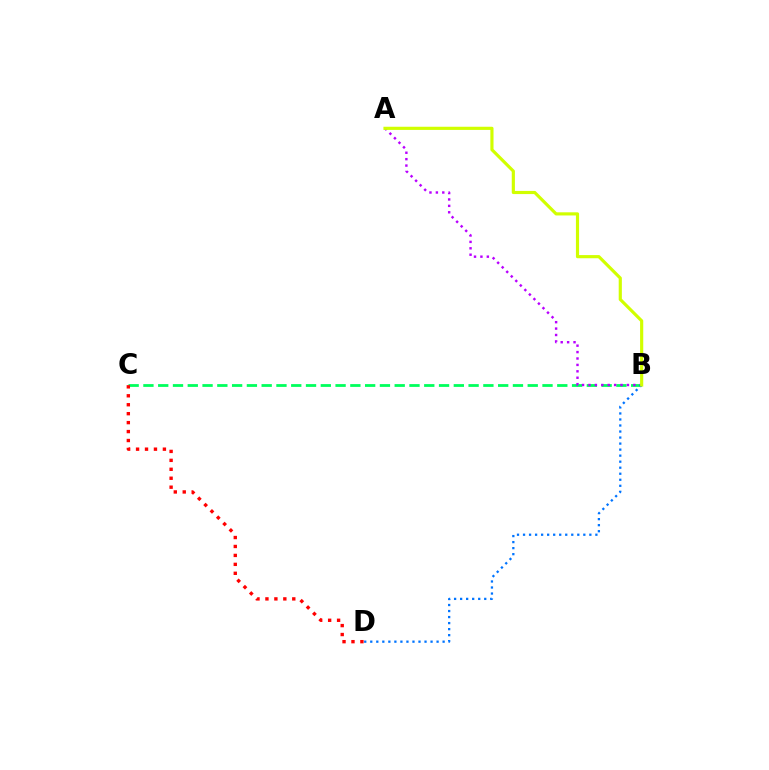{('B', 'C'): [{'color': '#00ff5c', 'line_style': 'dashed', 'thickness': 2.01}], ('A', 'B'): [{'color': '#b900ff', 'line_style': 'dotted', 'thickness': 1.74}, {'color': '#d1ff00', 'line_style': 'solid', 'thickness': 2.28}], ('C', 'D'): [{'color': '#ff0000', 'line_style': 'dotted', 'thickness': 2.43}], ('B', 'D'): [{'color': '#0074ff', 'line_style': 'dotted', 'thickness': 1.64}]}